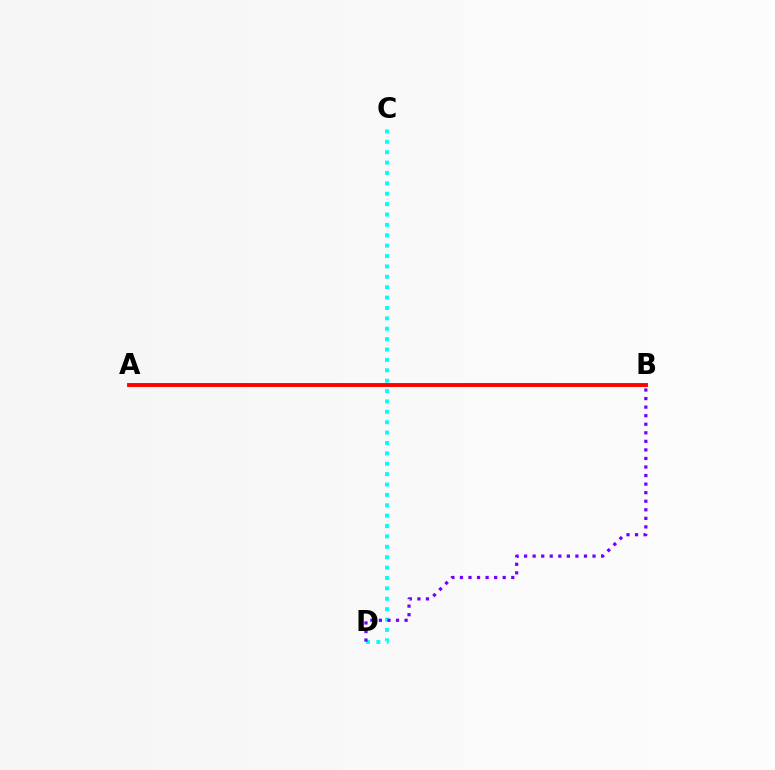{('A', 'B'): [{'color': '#84ff00', 'line_style': 'solid', 'thickness': 2.28}, {'color': '#ff0000', 'line_style': 'solid', 'thickness': 2.79}], ('C', 'D'): [{'color': '#00fff6', 'line_style': 'dotted', 'thickness': 2.82}], ('B', 'D'): [{'color': '#7200ff', 'line_style': 'dotted', 'thickness': 2.32}]}